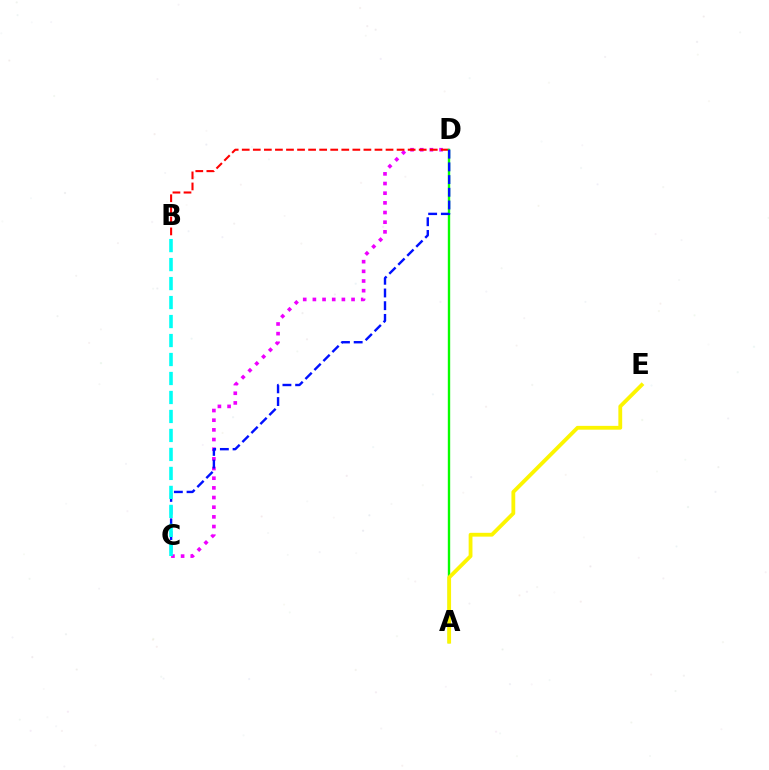{('C', 'D'): [{'color': '#ee00ff', 'line_style': 'dotted', 'thickness': 2.63}, {'color': '#0010ff', 'line_style': 'dashed', 'thickness': 1.73}], ('B', 'D'): [{'color': '#ff0000', 'line_style': 'dashed', 'thickness': 1.5}], ('A', 'D'): [{'color': '#08ff00', 'line_style': 'solid', 'thickness': 1.71}], ('B', 'C'): [{'color': '#00fff6', 'line_style': 'dashed', 'thickness': 2.58}], ('A', 'E'): [{'color': '#fcf500', 'line_style': 'solid', 'thickness': 2.74}]}